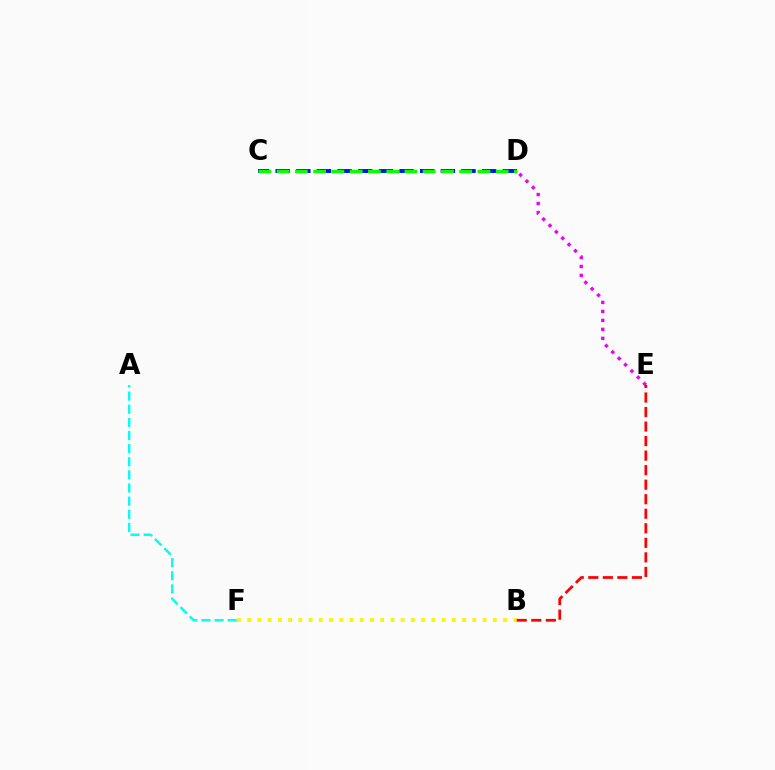{('A', 'F'): [{'color': '#00fff6', 'line_style': 'dashed', 'thickness': 1.78}], ('B', 'F'): [{'color': '#fcf500', 'line_style': 'dotted', 'thickness': 2.78}], ('D', 'E'): [{'color': '#ee00ff', 'line_style': 'dotted', 'thickness': 2.44}], ('C', 'D'): [{'color': '#0010ff', 'line_style': 'dashed', 'thickness': 2.8}, {'color': '#08ff00', 'line_style': 'dashed', 'thickness': 2.48}], ('B', 'E'): [{'color': '#ff0000', 'line_style': 'dashed', 'thickness': 1.97}]}